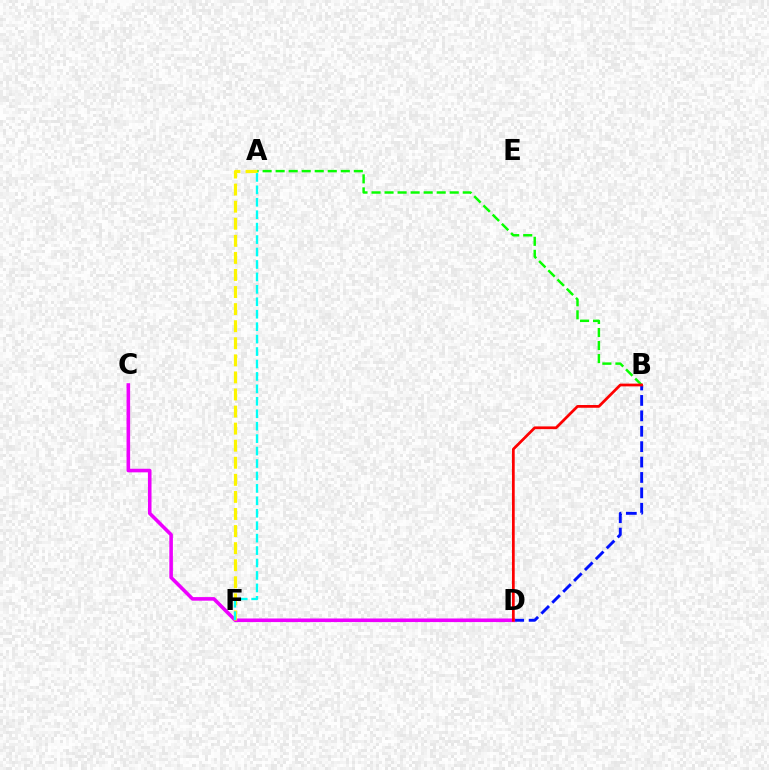{('A', 'B'): [{'color': '#08ff00', 'line_style': 'dashed', 'thickness': 1.77}], ('B', 'D'): [{'color': '#0010ff', 'line_style': 'dashed', 'thickness': 2.09}, {'color': '#ff0000', 'line_style': 'solid', 'thickness': 1.98}], ('C', 'D'): [{'color': '#ee00ff', 'line_style': 'solid', 'thickness': 2.58}], ('A', 'F'): [{'color': '#fcf500', 'line_style': 'dashed', 'thickness': 2.32}, {'color': '#00fff6', 'line_style': 'dashed', 'thickness': 1.69}]}